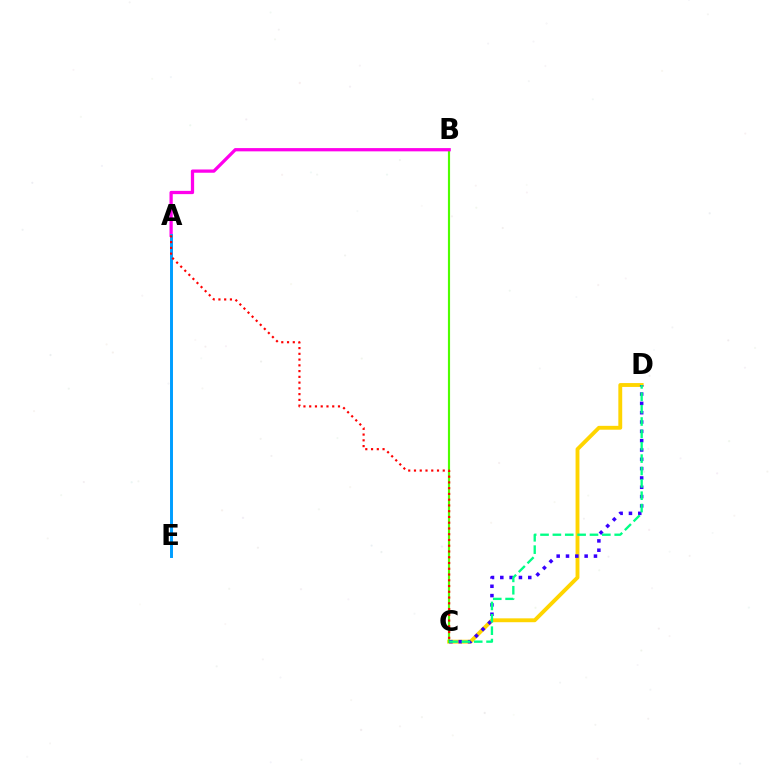{('C', 'D'): [{'color': '#ffd500', 'line_style': 'solid', 'thickness': 2.79}, {'color': '#3700ff', 'line_style': 'dotted', 'thickness': 2.53}, {'color': '#00ff86', 'line_style': 'dashed', 'thickness': 1.68}], ('B', 'C'): [{'color': '#4fff00', 'line_style': 'solid', 'thickness': 1.55}], ('A', 'B'): [{'color': '#ff00ed', 'line_style': 'solid', 'thickness': 2.35}], ('A', 'E'): [{'color': '#009eff', 'line_style': 'solid', 'thickness': 2.12}], ('A', 'C'): [{'color': '#ff0000', 'line_style': 'dotted', 'thickness': 1.56}]}